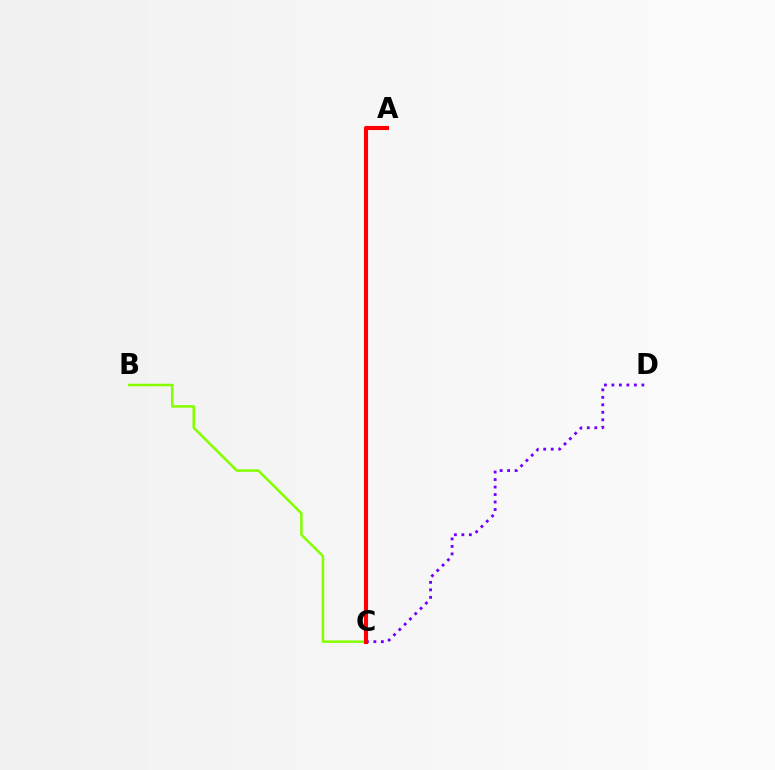{('C', 'D'): [{'color': '#7200ff', 'line_style': 'dotted', 'thickness': 2.03}], ('B', 'C'): [{'color': '#84ff00', 'line_style': 'solid', 'thickness': 1.83}], ('A', 'C'): [{'color': '#00fff6', 'line_style': 'solid', 'thickness': 1.57}, {'color': '#ff0000', 'line_style': 'solid', 'thickness': 2.95}]}